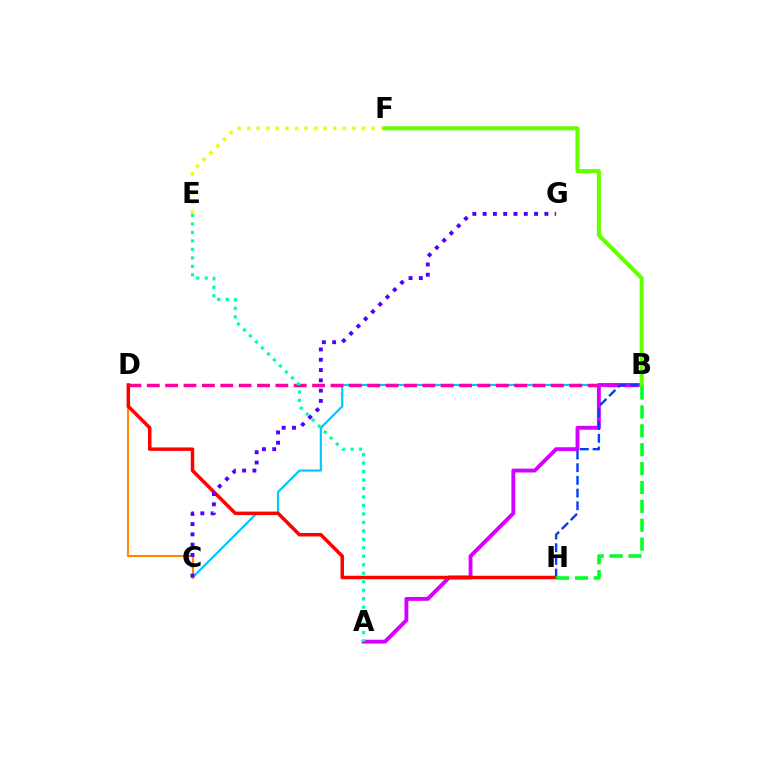{('B', 'C'): [{'color': '#00c7ff', 'line_style': 'solid', 'thickness': 1.56}], ('B', 'D'): [{'color': '#ff00a0', 'line_style': 'dashed', 'thickness': 2.5}], ('E', 'F'): [{'color': '#eeff00', 'line_style': 'dotted', 'thickness': 2.6}], ('A', 'B'): [{'color': '#d600ff', 'line_style': 'solid', 'thickness': 2.8}], ('B', 'F'): [{'color': '#66ff00', 'line_style': 'solid', 'thickness': 2.93}], ('C', 'D'): [{'color': '#ff8800', 'line_style': 'solid', 'thickness': 1.54}], ('B', 'H'): [{'color': '#003fff', 'line_style': 'dashed', 'thickness': 1.72}, {'color': '#00ff27', 'line_style': 'dashed', 'thickness': 2.57}], ('A', 'E'): [{'color': '#00ffaf', 'line_style': 'dotted', 'thickness': 2.3}], ('D', 'H'): [{'color': '#ff0000', 'line_style': 'solid', 'thickness': 2.51}], ('C', 'G'): [{'color': '#4f00ff', 'line_style': 'dotted', 'thickness': 2.8}]}